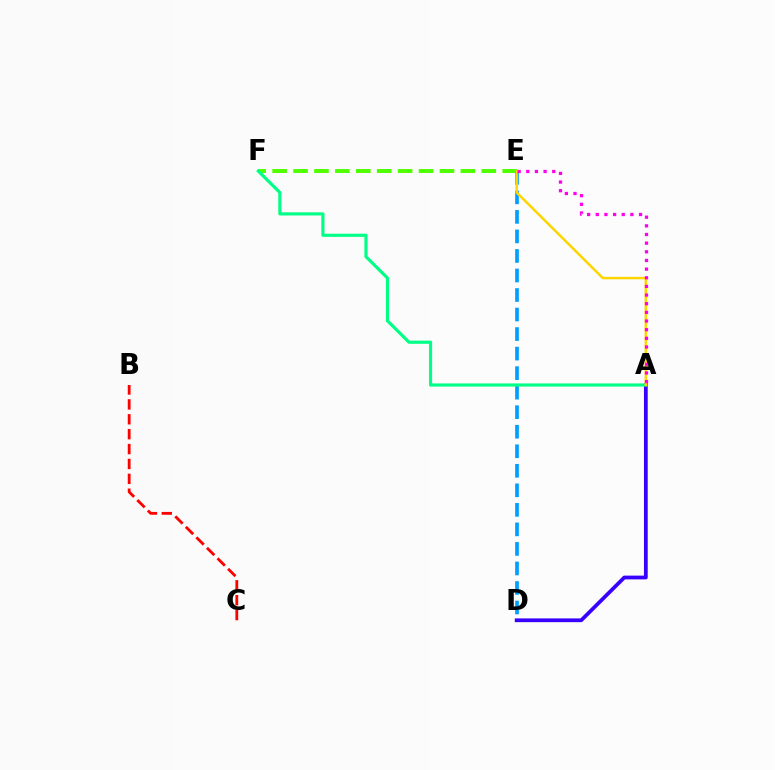{('E', 'F'): [{'color': '#4fff00', 'line_style': 'dashed', 'thickness': 2.84}], ('D', 'E'): [{'color': '#009eff', 'line_style': 'dashed', 'thickness': 2.65}], ('A', 'D'): [{'color': '#3700ff', 'line_style': 'solid', 'thickness': 2.7}], ('A', 'F'): [{'color': '#00ff86', 'line_style': 'solid', 'thickness': 2.28}], ('A', 'E'): [{'color': '#ffd500', 'line_style': 'solid', 'thickness': 1.79}, {'color': '#ff00ed', 'line_style': 'dotted', 'thickness': 2.35}], ('B', 'C'): [{'color': '#ff0000', 'line_style': 'dashed', 'thickness': 2.02}]}